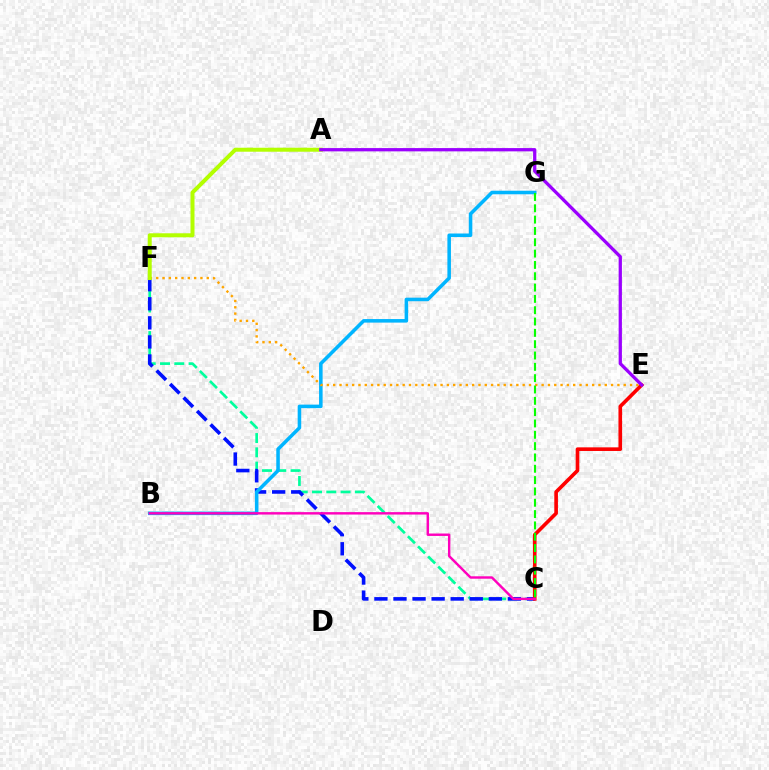{('C', 'F'): [{'color': '#00ff9d', 'line_style': 'dashed', 'thickness': 1.94}, {'color': '#0010ff', 'line_style': 'dashed', 'thickness': 2.59}], ('B', 'G'): [{'color': '#00b5ff', 'line_style': 'solid', 'thickness': 2.55}], ('E', 'F'): [{'color': '#ffa500', 'line_style': 'dotted', 'thickness': 1.72}], ('C', 'E'): [{'color': '#ff0000', 'line_style': 'solid', 'thickness': 2.62}], ('B', 'C'): [{'color': '#ff00bd', 'line_style': 'solid', 'thickness': 1.74}], ('A', 'F'): [{'color': '#b3ff00', 'line_style': 'solid', 'thickness': 2.88}], ('A', 'E'): [{'color': '#9b00ff', 'line_style': 'solid', 'thickness': 2.35}], ('C', 'G'): [{'color': '#08ff00', 'line_style': 'dashed', 'thickness': 1.54}]}